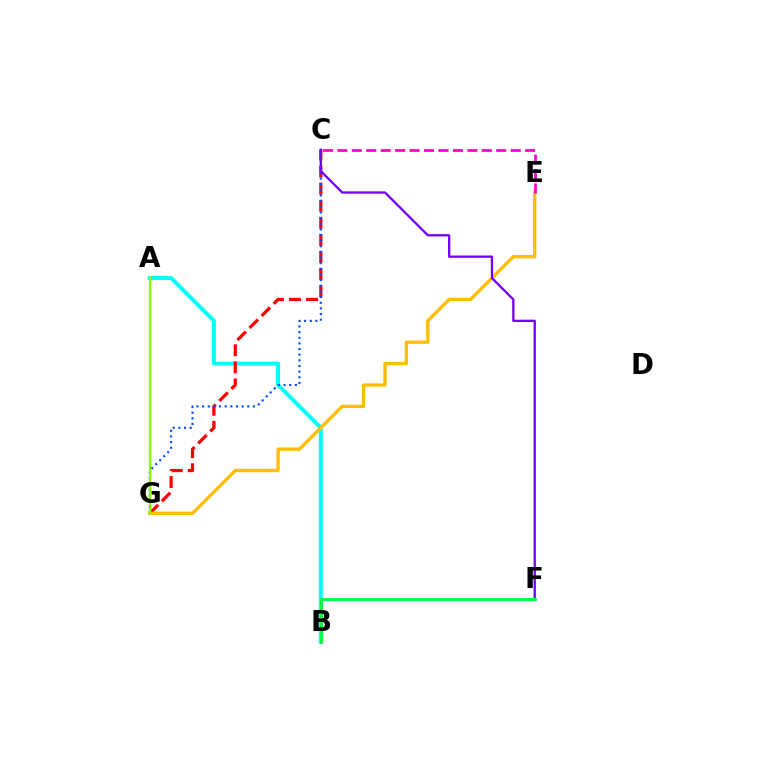{('A', 'B'): [{'color': '#00fff6', 'line_style': 'solid', 'thickness': 2.84}], ('C', 'G'): [{'color': '#ff0000', 'line_style': 'dashed', 'thickness': 2.32}, {'color': '#004bff', 'line_style': 'dotted', 'thickness': 1.53}], ('E', 'G'): [{'color': '#ffbd00', 'line_style': 'solid', 'thickness': 2.42}], ('C', 'F'): [{'color': '#7200ff', 'line_style': 'solid', 'thickness': 1.65}], ('B', 'F'): [{'color': '#00ff39', 'line_style': 'solid', 'thickness': 2.08}], ('A', 'G'): [{'color': '#84ff00', 'line_style': 'solid', 'thickness': 1.64}], ('C', 'E'): [{'color': '#ff00cf', 'line_style': 'dashed', 'thickness': 1.96}]}